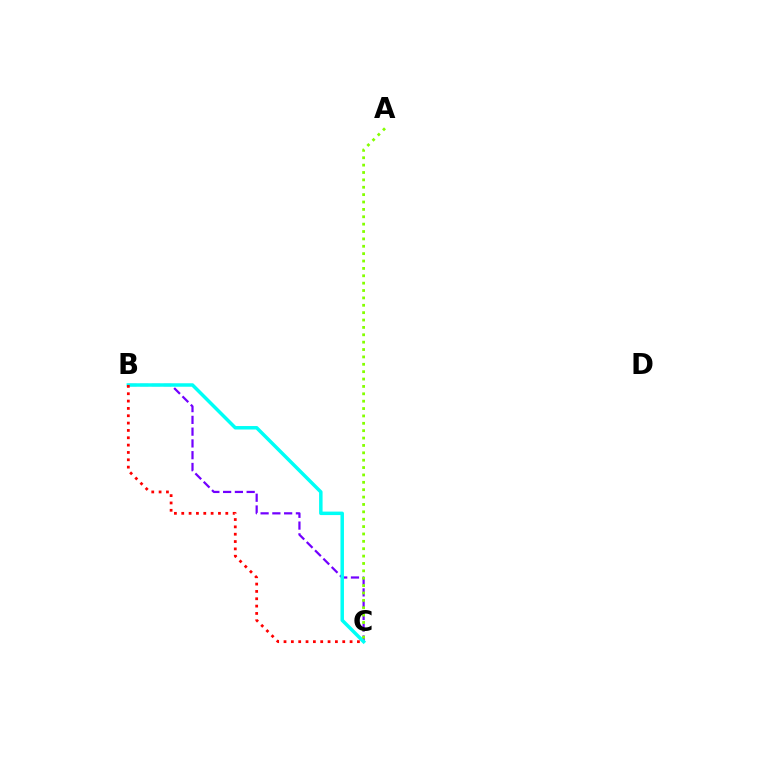{('B', 'C'): [{'color': '#7200ff', 'line_style': 'dashed', 'thickness': 1.6}, {'color': '#00fff6', 'line_style': 'solid', 'thickness': 2.51}, {'color': '#ff0000', 'line_style': 'dotted', 'thickness': 1.99}], ('A', 'C'): [{'color': '#84ff00', 'line_style': 'dotted', 'thickness': 2.0}]}